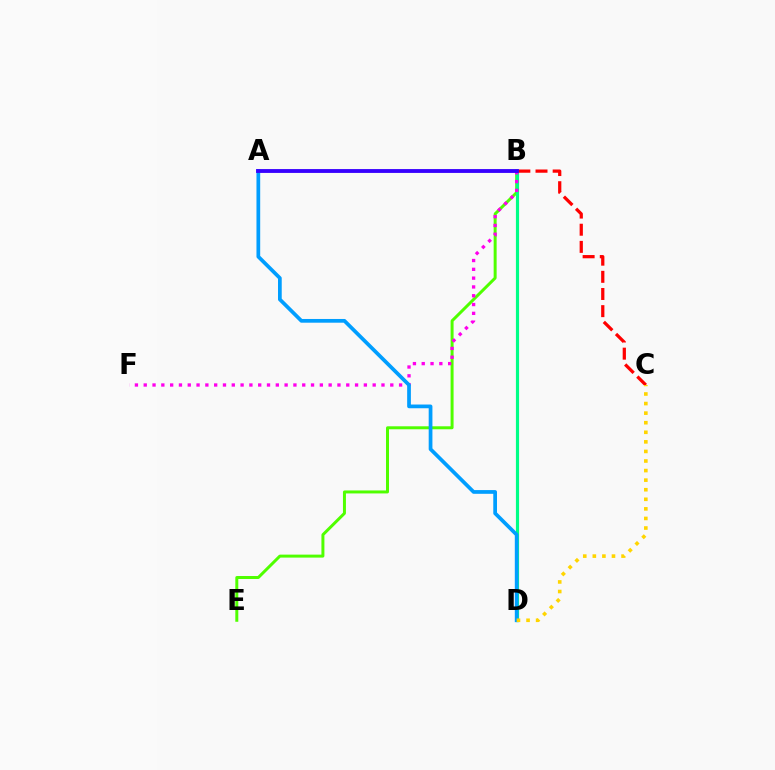{('B', 'E'): [{'color': '#4fff00', 'line_style': 'solid', 'thickness': 2.15}], ('B', 'D'): [{'color': '#00ff86', 'line_style': 'solid', 'thickness': 2.28}], ('B', 'F'): [{'color': '#ff00ed', 'line_style': 'dotted', 'thickness': 2.39}], ('A', 'D'): [{'color': '#009eff', 'line_style': 'solid', 'thickness': 2.68}], ('B', 'C'): [{'color': '#ff0000', 'line_style': 'dashed', 'thickness': 2.33}], ('A', 'B'): [{'color': '#3700ff', 'line_style': 'solid', 'thickness': 2.77}], ('C', 'D'): [{'color': '#ffd500', 'line_style': 'dotted', 'thickness': 2.6}]}